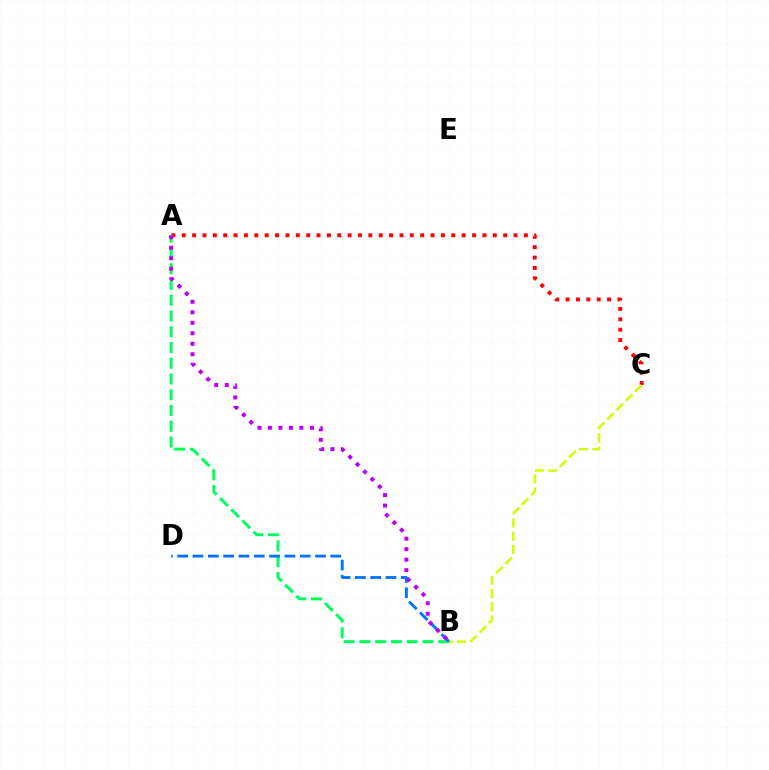{('A', 'C'): [{'color': '#ff0000', 'line_style': 'dotted', 'thickness': 2.82}], ('A', 'B'): [{'color': '#00ff5c', 'line_style': 'dashed', 'thickness': 2.14}, {'color': '#b900ff', 'line_style': 'dotted', 'thickness': 2.85}], ('B', 'D'): [{'color': '#0074ff', 'line_style': 'dashed', 'thickness': 2.08}], ('B', 'C'): [{'color': '#d1ff00', 'line_style': 'dashed', 'thickness': 1.8}]}